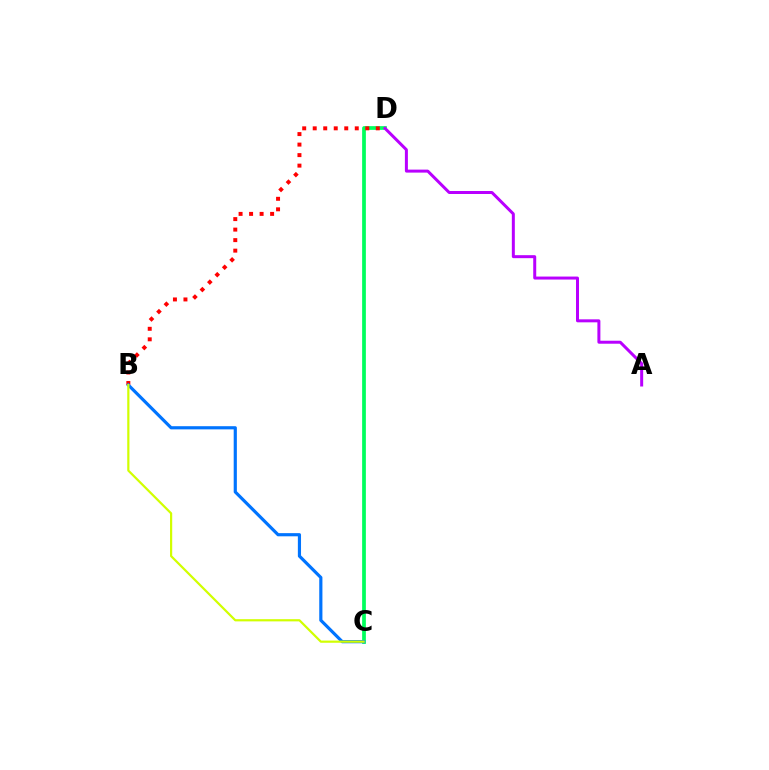{('C', 'D'): [{'color': '#00ff5c', 'line_style': 'solid', 'thickness': 2.69}], ('B', 'D'): [{'color': '#ff0000', 'line_style': 'dotted', 'thickness': 2.86}], ('B', 'C'): [{'color': '#0074ff', 'line_style': 'solid', 'thickness': 2.28}, {'color': '#d1ff00', 'line_style': 'solid', 'thickness': 1.58}], ('A', 'D'): [{'color': '#b900ff', 'line_style': 'solid', 'thickness': 2.15}]}